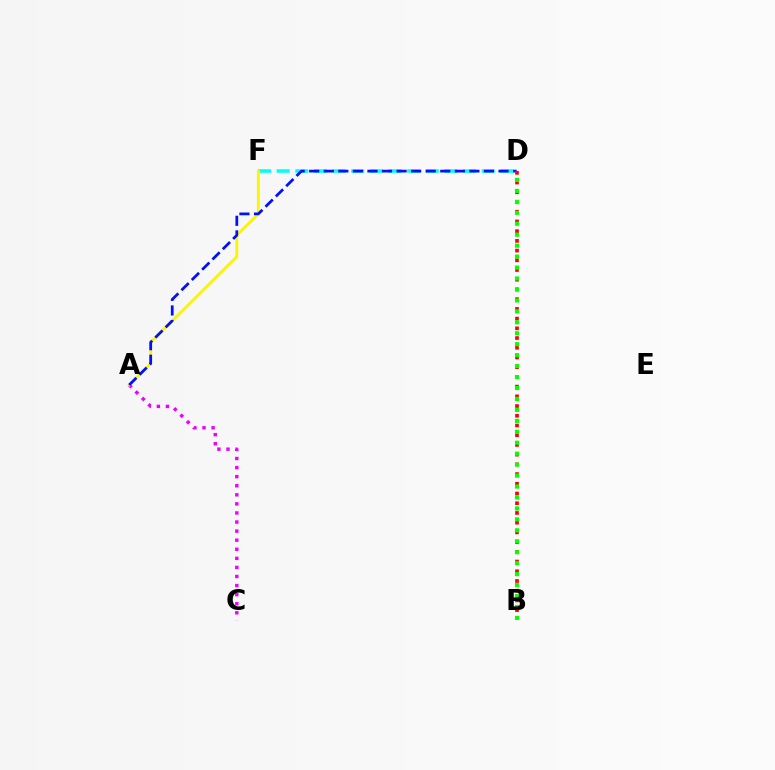{('A', 'C'): [{'color': '#ee00ff', 'line_style': 'dotted', 'thickness': 2.47}], ('D', 'F'): [{'color': '#00fff6', 'line_style': 'dashed', 'thickness': 2.53}], ('A', 'F'): [{'color': '#fcf500', 'line_style': 'solid', 'thickness': 2.03}], ('A', 'D'): [{'color': '#0010ff', 'line_style': 'dashed', 'thickness': 1.98}], ('B', 'D'): [{'color': '#ff0000', 'line_style': 'dotted', 'thickness': 2.64}, {'color': '#08ff00', 'line_style': 'dotted', 'thickness': 2.97}]}